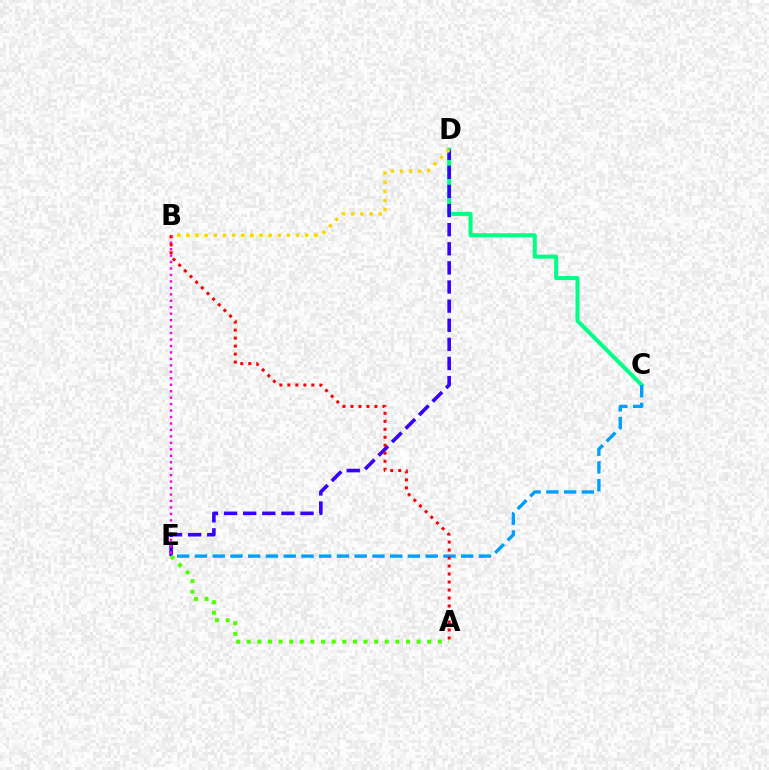{('C', 'D'): [{'color': '#00ff86', 'line_style': 'solid', 'thickness': 2.89}], ('D', 'E'): [{'color': '#3700ff', 'line_style': 'dashed', 'thickness': 2.6}], ('C', 'E'): [{'color': '#009eff', 'line_style': 'dashed', 'thickness': 2.41}], ('B', 'E'): [{'color': '#ff00ed', 'line_style': 'dotted', 'thickness': 1.75}], ('A', 'E'): [{'color': '#4fff00', 'line_style': 'dotted', 'thickness': 2.88}], ('A', 'B'): [{'color': '#ff0000', 'line_style': 'dotted', 'thickness': 2.17}], ('B', 'D'): [{'color': '#ffd500', 'line_style': 'dotted', 'thickness': 2.48}]}